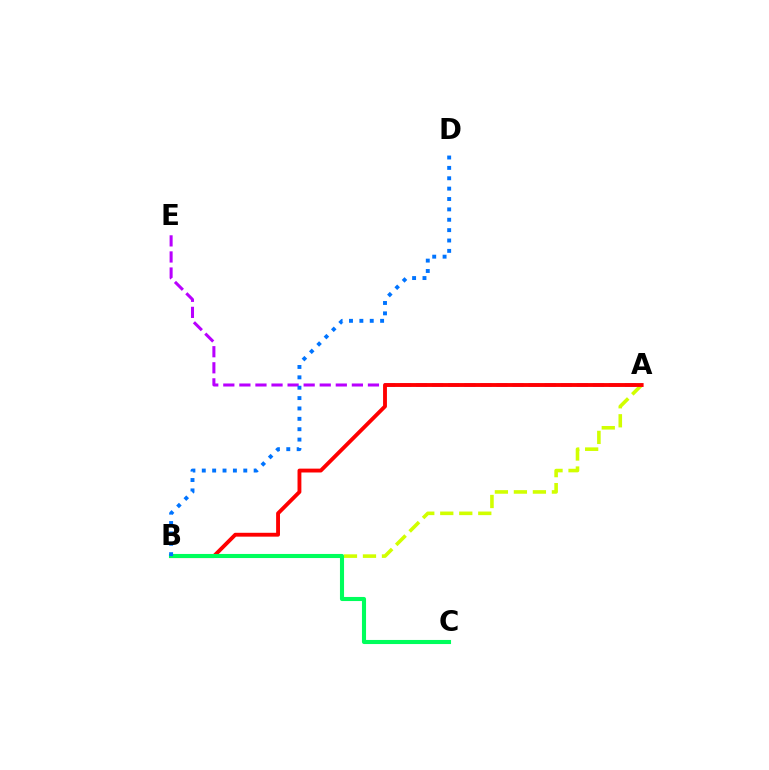{('A', 'E'): [{'color': '#b900ff', 'line_style': 'dashed', 'thickness': 2.18}], ('A', 'B'): [{'color': '#d1ff00', 'line_style': 'dashed', 'thickness': 2.58}, {'color': '#ff0000', 'line_style': 'solid', 'thickness': 2.78}], ('B', 'C'): [{'color': '#00ff5c', 'line_style': 'solid', 'thickness': 2.95}], ('B', 'D'): [{'color': '#0074ff', 'line_style': 'dotted', 'thickness': 2.82}]}